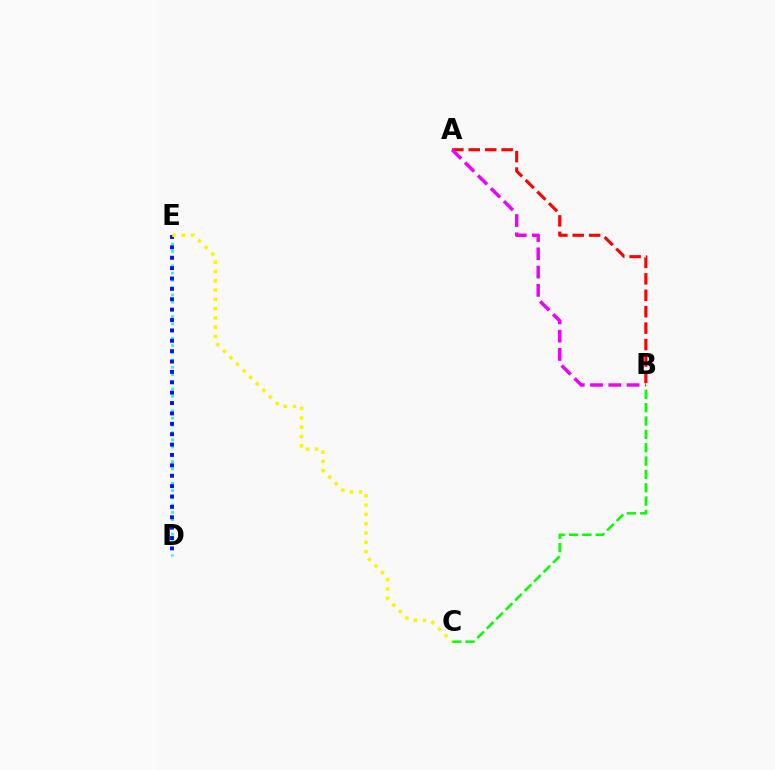{('A', 'B'): [{'color': '#ff0000', 'line_style': 'dashed', 'thickness': 2.23}, {'color': '#ee00ff', 'line_style': 'dashed', 'thickness': 2.48}], ('D', 'E'): [{'color': '#00fff6', 'line_style': 'dotted', 'thickness': 1.97}, {'color': '#0010ff', 'line_style': 'dotted', 'thickness': 2.82}], ('B', 'C'): [{'color': '#08ff00', 'line_style': 'dashed', 'thickness': 1.81}], ('C', 'E'): [{'color': '#fcf500', 'line_style': 'dotted', 'thickness': 2.52}]}